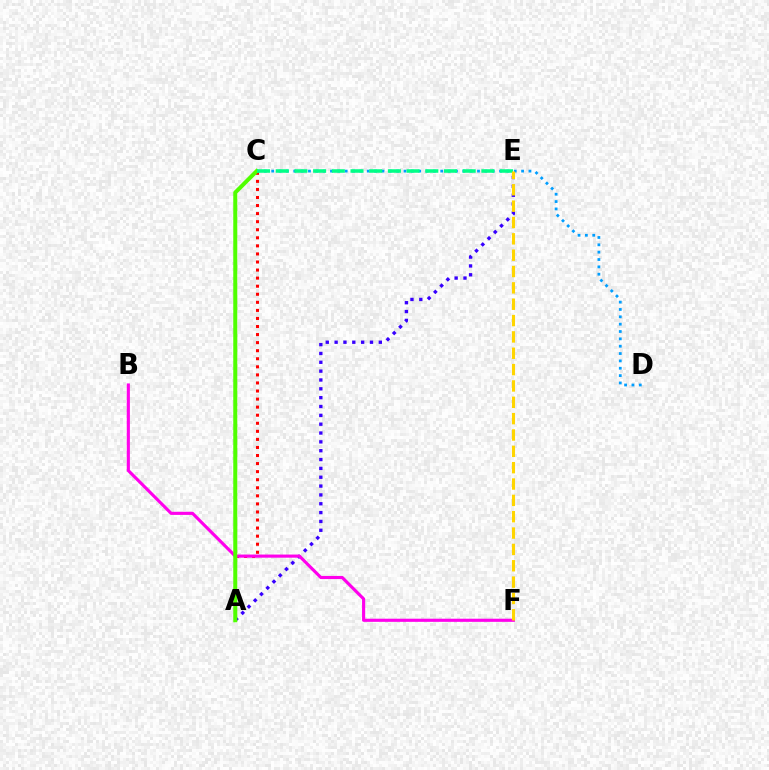{('A', 'E'): [{'color': '#3700ff', 'line_style': 'dotted', 'thickness': 2.4}], ('A', 'C'): [{'color': '#ff0000', 'line_style': 'dotted', 'thickness': 2.19}, {'color': '#4fff00', 'line_style': 'solid', 'thickness': 2.9}], ('B', 'F'): [{'color': '#ff00ed', 'line_style': 'solid', 'thickness': 2.25}], ('C', 'D'): [{'color': '#009eff', 'line_style': 'dotted', 'thickness': 2.0}], ('C', 'E'): [{'color': '#00ff86', 'line_style': 'dashed', 'thickness': 2.54}], ('E', 'F'): [{'color': '#ffd500', 'line_style': 'dashed', 'thickness': 2.22}]}